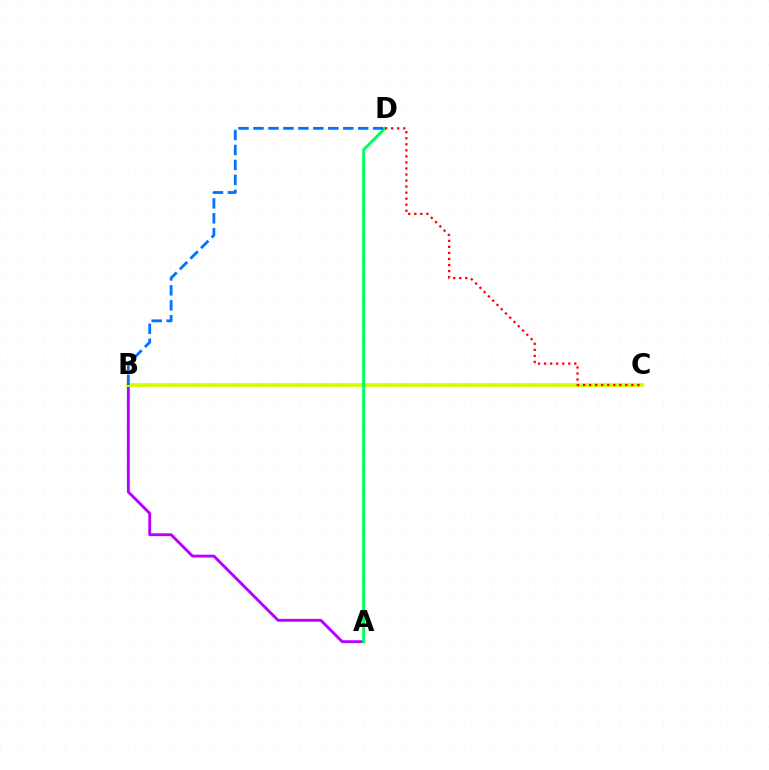{('A', 'B'): [{'color': '#b900ff', 'line_style': 'solid', 'thickness': 2.08}], ('B', 'C'): [{'color': '#d1ff00', 'line_style': 'solid', 'thickness': 2.67}], ('A', 'D'): [{'color': '#00ff5c', 'line_style': 'solid', 'thickness': 2.1}], ('C', 'D'): [{'color': '#ff0000', 'line_style': 'dotted', 'thickness': 1.64}], ('B', 'D'): [{'color': '#0074ff', 'line_style': 'dashed', 'thickness': 2.03}]}